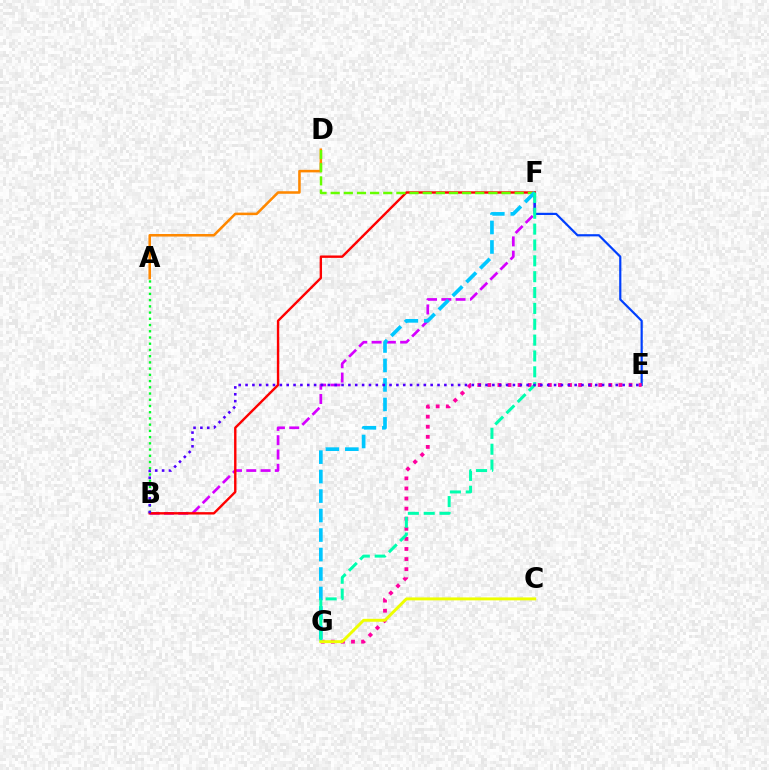{('B', 'F'): [{'color': '#d600ff', 'line_style': 'dashed', 'thickness': 1.94}, {'color': '#ff0000', 'line_style': 'solid', 'thickness': 1.72}], ('E', 'F'): [{'color': '#003fff', 'line_style': 'solid', 'thickness': 1.58}], ('A', 'D'): [{'color': '#ff8800', 'line_style': 'solid', 'thickness': 1.83}], ('D', 'F'): [{'color': '#66ff00', 'line_style': 'dashed', 'thickness': 1.79}], ('F', 'G'): [{'color': '#00c7ff', 'line_style': 'dashed', 'thickness': 2.65}, {'color': '#00ffaf', 'line_style': 'dashed', 'thickness': 2.15}], ('E', 'G'): [{'color': '#ff00a0', 'line_style': 'dotted', 'thickness': 2.74}], ('C', 'G'): [{'color': '#eeff00', 'line_style': 'solid', 'thickness': 2.11}], ('A', 'B'): [{'color': '#00ff27', 'line_style': 'dotted', 'thickness': 1.69}], ('B', 'E'): [{'color': '#4f00ff', 'line_style': 'dotted', 'thickness': 1.86}]}